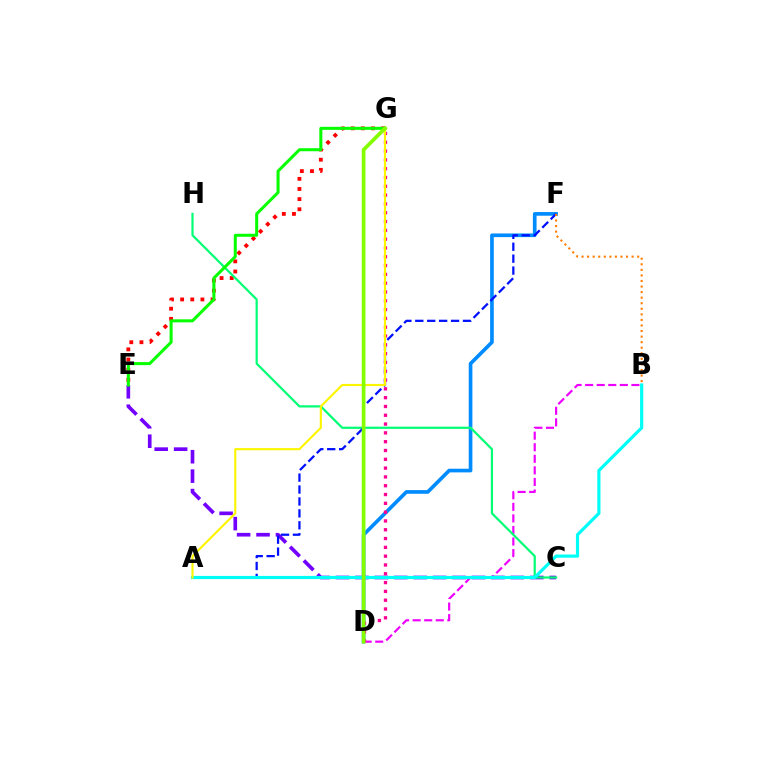{('D', 'F'): [{'color': '#008cff', 'line_style': 'solid', 'thickness': 2.64}], ('E', 'G'): [{'color': '#ff0000', 'line_style': 'dotted', 'thickness': 2.75}, {'color': '#08ff00', 'line_style': 'solid', 'thickness': 2.18}], ('B', 'D'): [{'color': '#ee00ff', 'line_style': 'dashed', 'thickness': 1.57}], ('C', 'E'): [{'color': '#7200ff', 'line_style': 'dashed', 'thickness': 2.64}], ('D', 'G'): [{'color': '#ff0094', 'line_style': 'dotted', 'thickness': 2.39}, {'color': '#84ff00', 'line_style': 'solid', 'thickness': 2.67}], ('C', 'H'): [{'color': '#00ff74', 'line_style': 'solid', 'thickness': 1.59}], ('A', 'F'): [{'color': '#0010ff', 'line_style': 'dashed', 'thickness': 1.62}], ('B', 'F'): [{'color': '#ff7c00', 'line_style': 'dotted', 'thickness': 1.51}], ('A', 'B'): [{'color': '#00fff6', 'line_style': 'solid', 'thickness': 2.29}], ('A', 'G'): [{'color': '#fcf500', 'line_style': 'solid', 'thickness': 1.53}]}